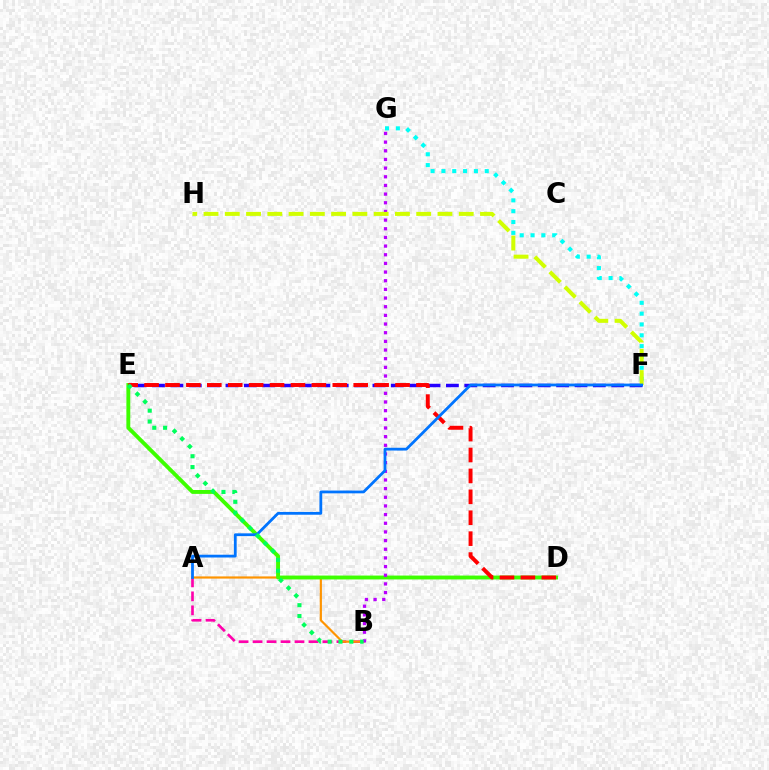{('A', 'B'): [{'color': '#ff00ac', 'line_style': 'dashed', 'thickness': 1.9}, {'color': '#ff9400', 'line_style': 'solid', 'thickness': 1.58}], ('E', 'F'): [{'color': '#2500ff', 'line_style': 'dashed', 'thickness': 2.5}], ('D', 'E'): [{'color': '#3dff00', 'line_style': 'solid', 'thickness': 2.79}, {'color': '#ff0000', 'line_style': 'dashed', 'thickness': 2.84}], ('B', 'G'): [{'color': '#b900ff', 'line_style': 'dotted', 'thickness': 2.35}], ('F', 'G'): [{'color': '#00fff6', 'line_style': 'dotted', 'thickness': 2.94}], ('F', 'H'): [{'color': '#d1ff00', 'line_style': 'dashed', 'thickness': 2.89}], ('A', 'F'): [{'color': '#0074ff', 'line_style': 'solid', 'thickness': 2.0}], ('B', 'E'): [{'color': '#00ff5c', 'line_style': 'dotted', 'thickness': 2.94}]}